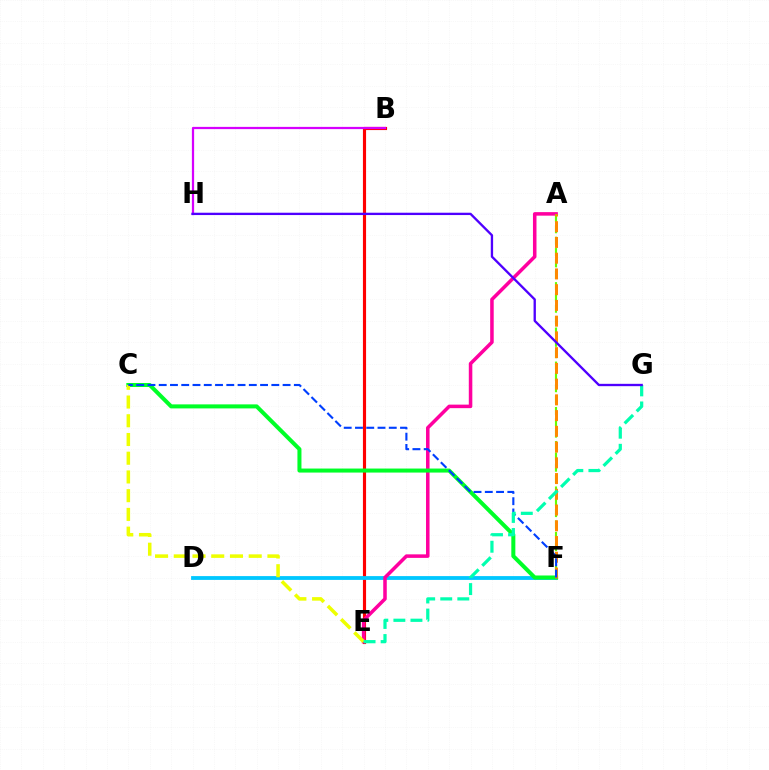{('B', 'E'): [{'color': '#ff0000', 'line_style': 'solid', 'thickness': 2.26}], ('D', 'F'): [{'color': '#00c7ff', 'line_style': 'solid', 'thickness': 2.74}], ('A', 'E'): [{'color': '#ff00a0', 'line_style': 'solid', 'thickness': 2.54}], ('C', 'F'): [{'color': '#00ff27', 'line_style': 'solid', 'thickness': 2.9}, {'color': '#003fff', 'line_style': 'dashed', 'thickness': 1.53}], ('C', 'E'): [{'color': '#eeff00', 'line_style': 'dashed', 'thickness': 2.54}], ('A', 'F'): [{'color': '#66ff00', 'line_style': 'dashed', 'thickness': 1.54}, {'color': '#ff8800', 'line_style': 'dashed', 'thickness': 2.14}], ('E', 'G'): [{'color': '#00ffaf', 'line_style': 'dashed', 'thickness': 2.32}], ('B', 'H'): [{'color': '#d600ff', 'line_style': 'solid', 'thickness': 1.62}], ('G', 'H'): [{'color': '#4f00ff', 'line_style': 'solid', 'thickness': 1.68}]}